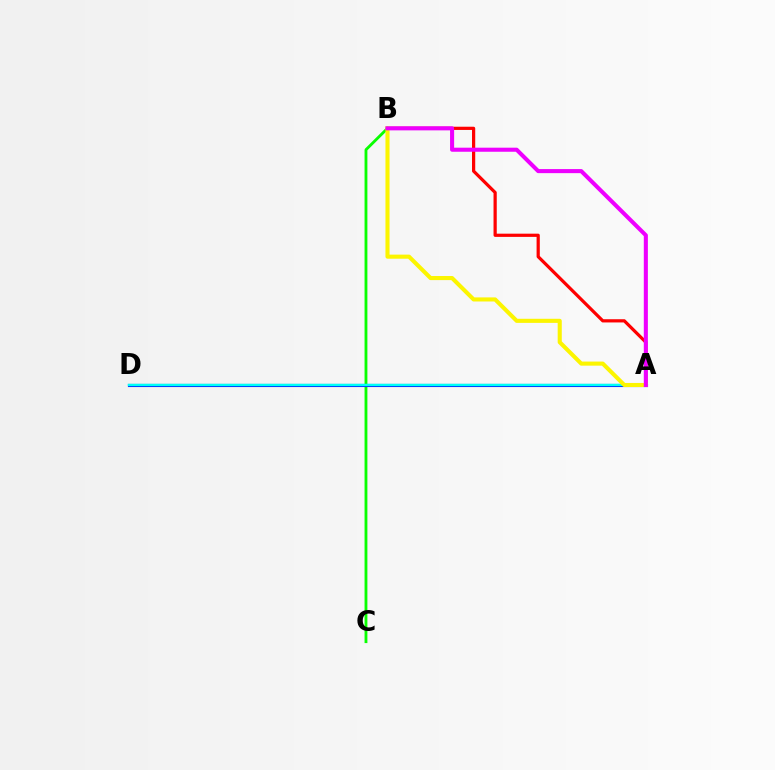{('B', 'C'): [{'color': '#08ff00', 'line_style': 'solid', 'thickness': 2.04}], ('A', 'D'): [{'color': '#0010ff', 'line_style': 'solid', 'thickness': 2.24}, {'color': '#00fff6', 'line_style': 'solid', 'thickness': 1.78}], ('A', 'B'): [{'color': '#ff0000', 'line_style': 'solid', 'thickness': 2.31}, {'color': '#fcf500', 'line_style': 'solid', 'thickness': 2.94}, {'color': '#ee00ff', 'line_style': 'solid', 'thickness': 2.93}]}